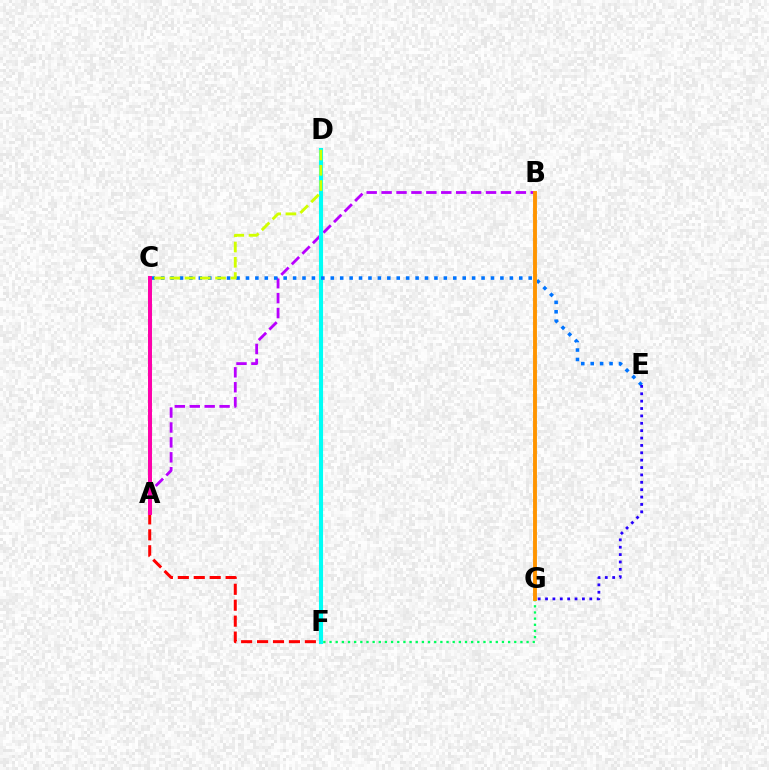{('A', 'C'): [{'color': '#3dff00', 'line_style': 'dashed', 'thickness': 2.85}, {'color': '#ff00ac', 'line_style': 'solid', 'thickness': 2.86}], ('A', 'B'): [{'color': '#b900ff', 'line_style': 'dashed', 'thickness': 2.03}], ('D', 'F'): [{'color': '#00fff6', 'line_style': 'solid', 'thickness': 2.95}], ('F', 'G'): [{'color': '#00ff5c', 'line_style': 'dotted', 'thickness': 1.67}], ('C', 'E'): [{'color': '#0074ff', 'line_style': 'dotted', 'thickness': 2.56}], ('C', 'D'): [{'color': '#d1ff00', 'line_style': 'dashed', 'thickness': 2.07}], ('A', 'F'): [{'color': '#ff0000', 'line_style': 'dashed', 'thickness': 2.16}], ('B', 'G'): [{'color': '#ff9400', 'line_style': 'solid', 'thickness': 2.8}], ('E', 'G'): [{'color': '#2500ff', 'line_style': 'dotted', 'thickness': 2.0}]}